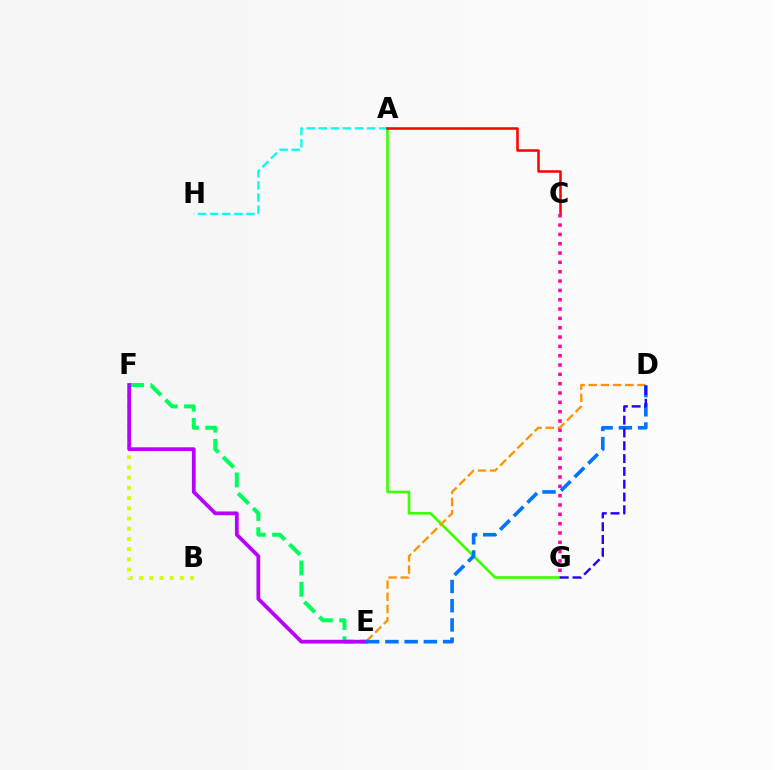{('A', 'G'): [{'color': '#3dff00', 'line_style': 'solid', 'thickness': 1.9}], ('A', 'H'): [{'color': '#00fff6', 'line_style': 'dashed', 'thickness': 1.64}], ('E', 'F'): [{'color': '#00ff5c', 'line_style': 'dashed', 'thickness': 2.89}, {'color': '#b900ff', 'line_style': 'solid', 'thickness': 2.7}], ('D', 'E'): [{'color': '#ff9400', 'line_style': 'dashed', 'thickness': 1.66}, {'color': '#0074ff', 'line_style': 'dashed', 'thickness': 2.61}], ('A', 'C'): [{'color': '#ff0000', 'line_style': 'solid', 'thickness': 1.82}], ('B', 'F'): [{'color': '#d1ff00', 'line_style': 'dotted', 'thickness': 2.78}], ('D', 'G'): [{'color': '#2500ff', 'line_style': 'dashed', 'thickness': 1.74}], ('C', 'G'): [{'color': '#ff00ac', 'line_style': 'dotted', 'thickness': 2.53}]}